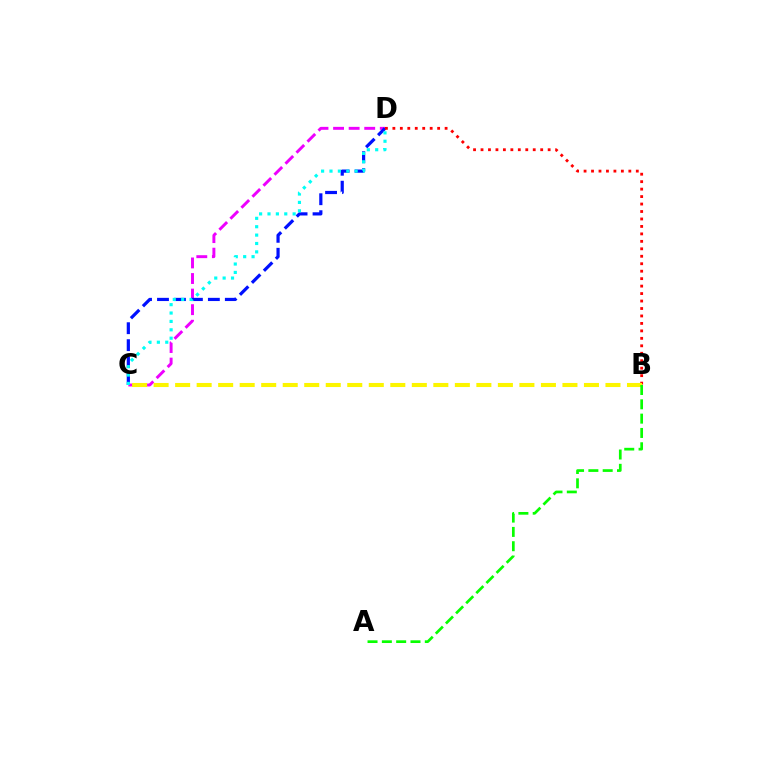{('C', 'D'): [{'color': '#ee00ff', 'line_style': 'dashed', 'thickness': 2.12}, {'color': '#0010ff', 'line_style': 'dashed', 'thickness': 2.3}, {'color': '#00fff6', 'line_style': 'dotted', 'thickness': 2.28}], ('B', 'D'): [{'color': '#ff0000', 'line_style': 'dotted', 'thickness': 2.03}], ('B', 'C'): [{'color': '#fcf500', 'line_style': 'dashed', 'thickness': 2.92}], ('A', 'B'): [{'color': '#08ff00', 'line_style': 'dashed', 'thickness': 1.94}]}